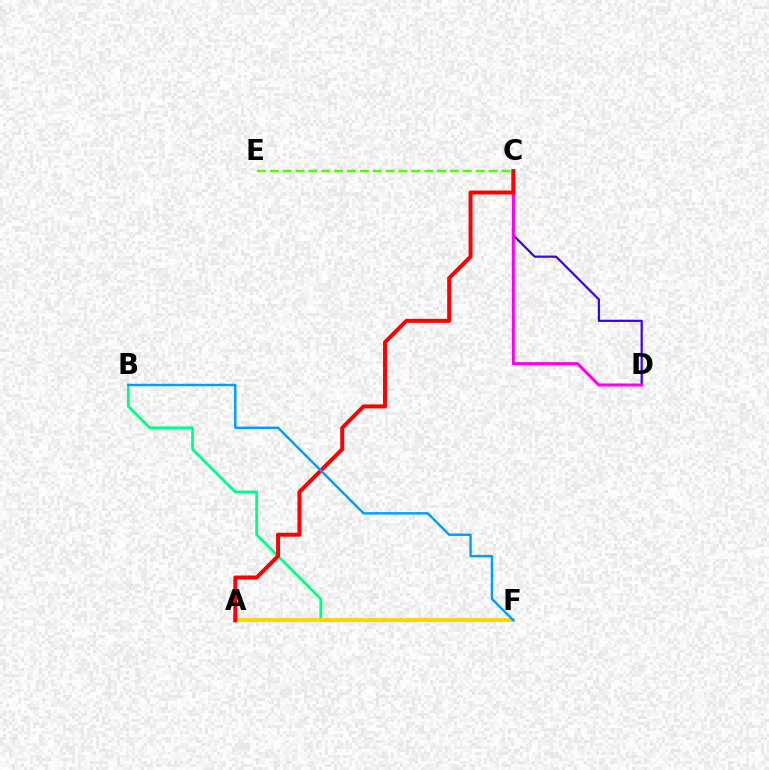{('C', 'D'): [{'color': '#3700ff', 'line_style': 'solid', 'thickness': 1.58}, {'color': '#ff00ed', 'line_style': 'solid', 'thickness': 2.16}], ('B', 'F'): [{'color': '#00ff86', 'line_style': 'solid', 'thickness': 2.01}, {'color': '#009eff', 'line_style': 'solid', 'thickness': 1.75}], ('A', 'F'): [{'color': '#ffd500', 'line_style': 'solid', 'thickness': 2.8}], ('A', 'C'): [{'color': '#ff0000', 'line_style': 'solid', 'thickness': 2.85}], ('C', 'E'): [{'color': '#4fff00', 'line_style': 'dashed', 'thickness': 1.75}]}